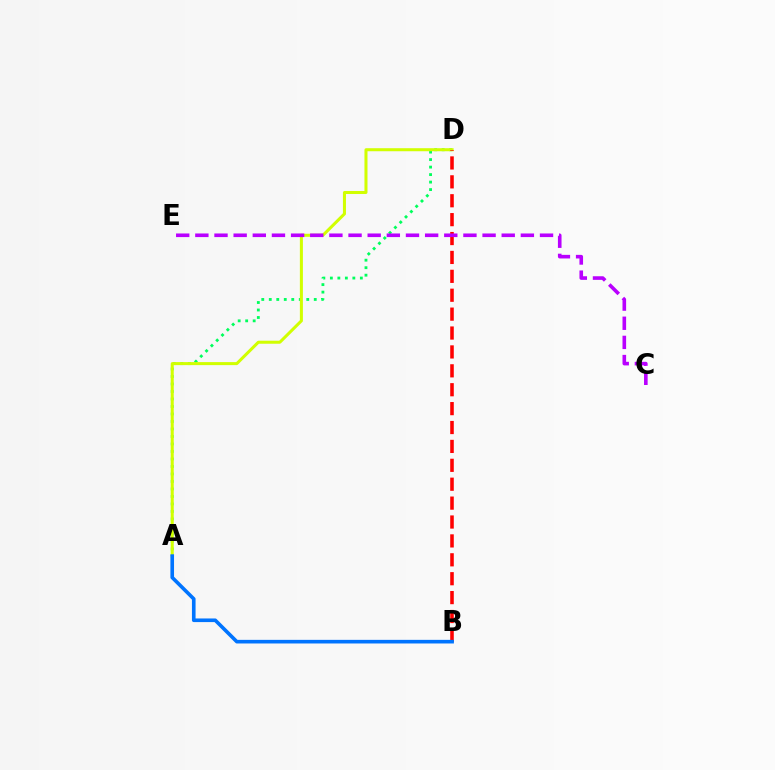{('A', 'D'): [{'color': '#00ff5c', 'line_style': 'dotted', 'thickness': 2.04}, {'color': '#d1ff00', 'line_style': 'solid', 'thickness': 2.18}], ('B', 'D'): [{'color': '#ff0000', 'line_style': 'dashed', 'thickness': 2.57}], ('A', 'B'): [{'color': '#0074ff', 'line_style': 'solid', 'thickness': 2.61}], ('C', 'E'): [{'color': '#b900ff', 'line_style': 'dashed', 'thickness': 2.6}]}